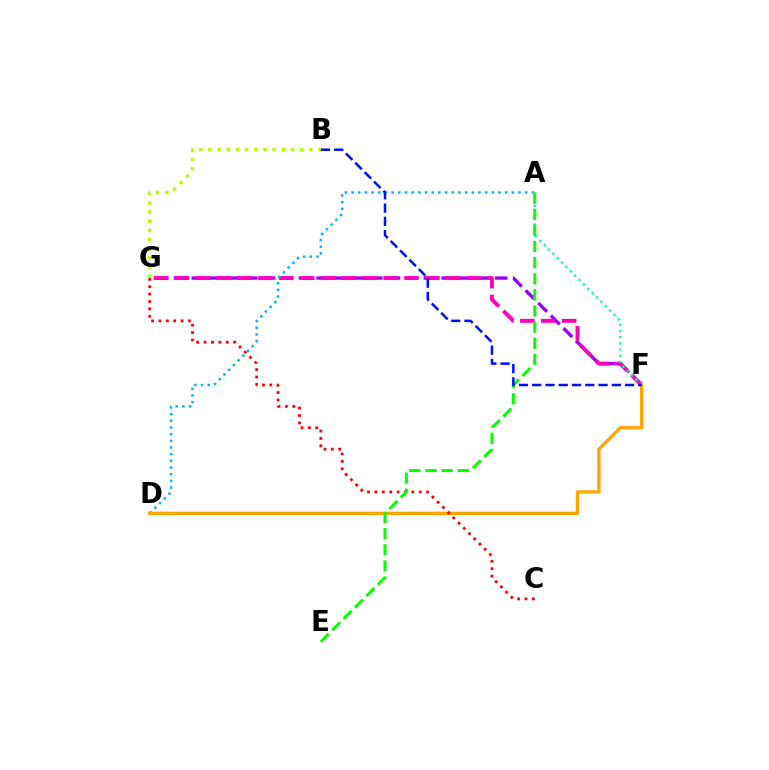{('F', 'G'): [{'color': '#9b00ff', 'line_style': 'dashed', 'thickness': 2.42}, {'color': '#ff00bd', 'line_style': 'dashed', 'thickness': 2.84}], ('A', 'D'): [{'color': '#00b5ff', 'line_style': 'dotted', 'thickness': 1.81}], ('D', 'F'): [{'color': '#ffa500', 'line_style': 'solid', 'thickness': 2.41}], ('B', 'G'): [{'color': '#b3ff00', 'line_style': 'dotted', 'thickness': 2.49}], ('C', 'G'): [{'color': '#ff0000', 'line_style': 'dotted', 'thickness': 2.01}], ('A', 'F'): [{'color': '#00ff9d', 'line_style': 'dotted', 'thickness': 1.68}], ('A', 'E'): [{'color': '#08ff00', 'line_style': 'dashed', 'thickness': 2.19}], ('B', 'F'): [{'color': '#0010ff', 'line_style': 'dashed', 'thickness': 1.8}]}